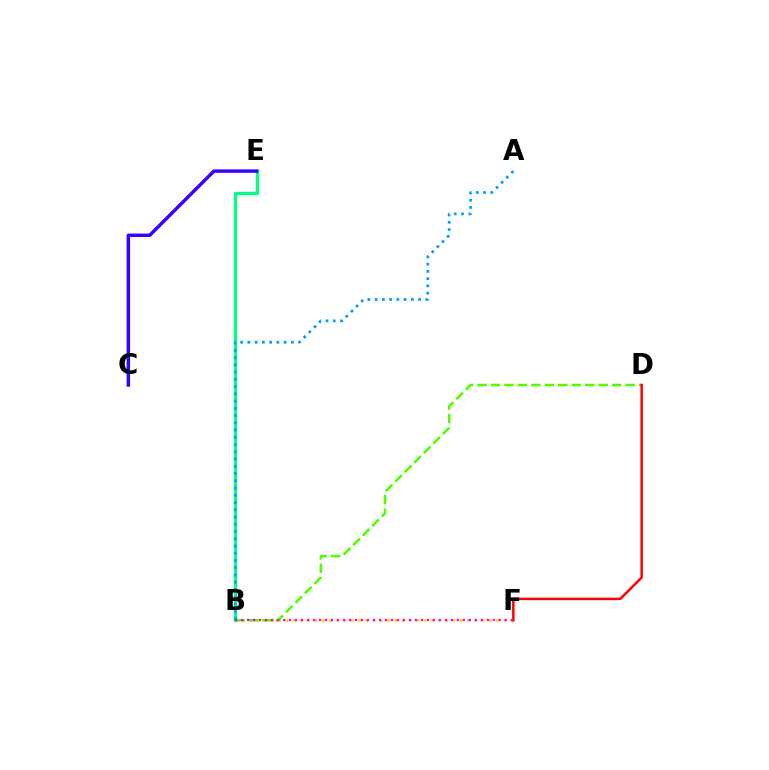{('B', 'F'): [{'color': '#ffd500', 'line_style': 'dotted', 'thickness': 1.97}, {'color': '#ff00ed', 'line_style': 'dotted', 'thickness': 1.63}], ('B', 'E'): [{'color': '#00ff86', 'line_style': 'solid', 'thickness': 2.39}], ('A', 'B'): [{'color': '#009eff', 'line_style': 'dotted', 'thickness': 1.97}], ('B', 'D'): [{'color': '#4fff00', 'line_style': 'dashed', 'thickness': 1.83}], ('D', 'F'): [{'color': '#ff0000', 'line_style': 'solid', 'thickness': 1.8}], ('C', 'E'): [{'color': '#3700ff', 'line_style': 'solid', 'thickness': 2.49}]}